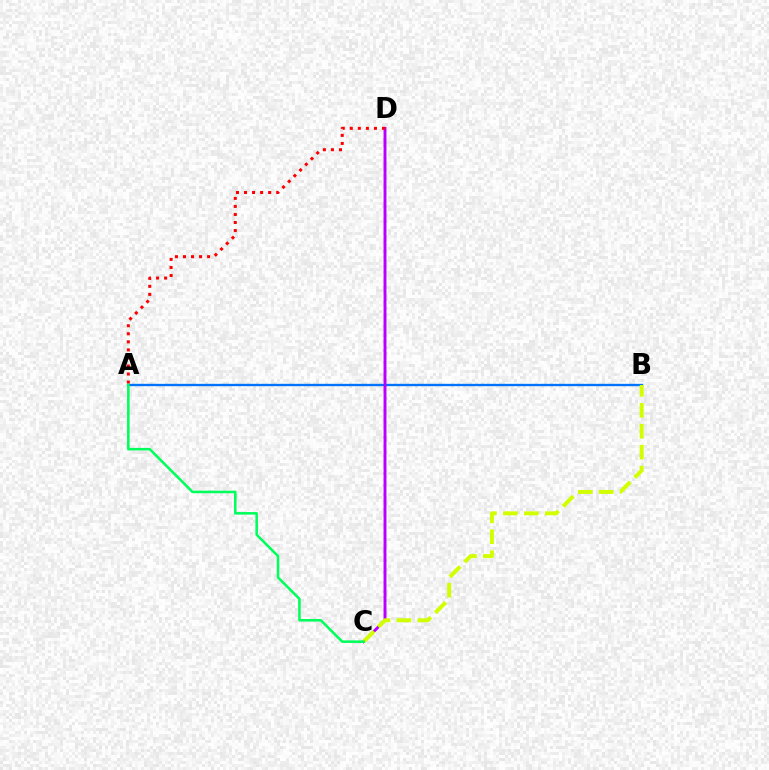{('A', 'B'): [{'color': '#0074ff', 'line_style': 'solid', 'thickness': 1.7}], ('C', 'D'): [{'color': '#b900ff', 'line_style': 'solid', 'thickness': 2.1}], ('B', 'C'): [{'color': '#d1ff00', 'line_style': 'dashed', 'thickness': 2.84}], ('A', 'D'): [{'color': '#ff0000', 'line_style': 'dotted', 'thickness': 2.19}], ('A', 'C'): [{'color': '#00ff5c', 'line_style': 'solid', 'thickness': 1.84}]}